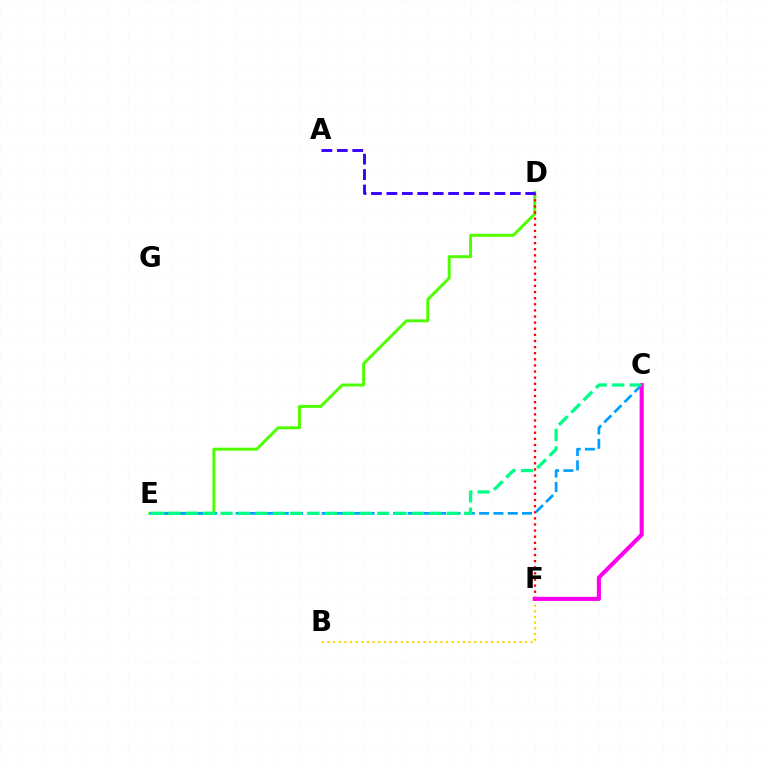{('D', 'E'): [{'color': '#4fff00', 'line_style': 'solid', 'thickness': 2.13}], ('B', 'F'): [{'color': '#ffd500', 'line_style': 'dotted', 'thickness': 1.53}], ('D', 'F'): [{'color': '#ff0000', 'line_style': 'dotted', 'thickness': 1.66}], ('C', 'E'): [{'color': '#009eff', 'line_style': 'dashed', 'thickness': 1.94}, {'color': '#00ff86', 'line_style': 'dashed', 'thickness': 2.36}], ('C', 'F'): [{'color': '#ff00ed', 'line_style': 'solid', 'thickness': 2.94}], ('A', 'D'): [{'color': '#3700ff', 'line_style': 'dashed', 'thickness': 2.1}]}